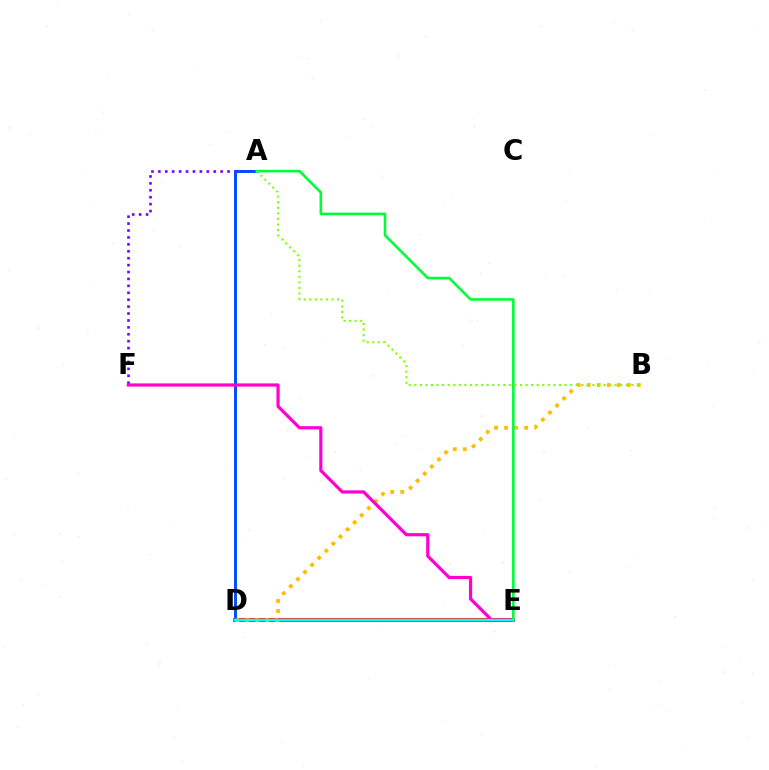{('D', 'E'): [{'color': '#ff0000', 'line_style': 'solid', 'thickness': 2.63}, {'color': '#00fff6', 'line_style': 'solid', 'thickness': 1.68}], ('A', 'F'): [{'color': '#7200ff', 'line_style': 'dotted', 'thickness': 1.88}], ('A', 'D'): [{'color': '#004bff', 'line_style': 'solid', 'thickness': 2.1}], ('B', 'D'): [{'color': '#ffbd00', 'line_style': 'dotted', 'thickness': 2.73}], ('E', 'F'): [{'color': '#ff00cf', 'line_style': 'solid', 'thickness': 2.3}], ('A', 'E'): [{'color': '#00ff39', 'line_style': 'solid', 'thickness': 1.88}], ('A', 'B'): [{'color': '#84ff00', 'line_style': 'dotted', 'thickness': 1.51}]}